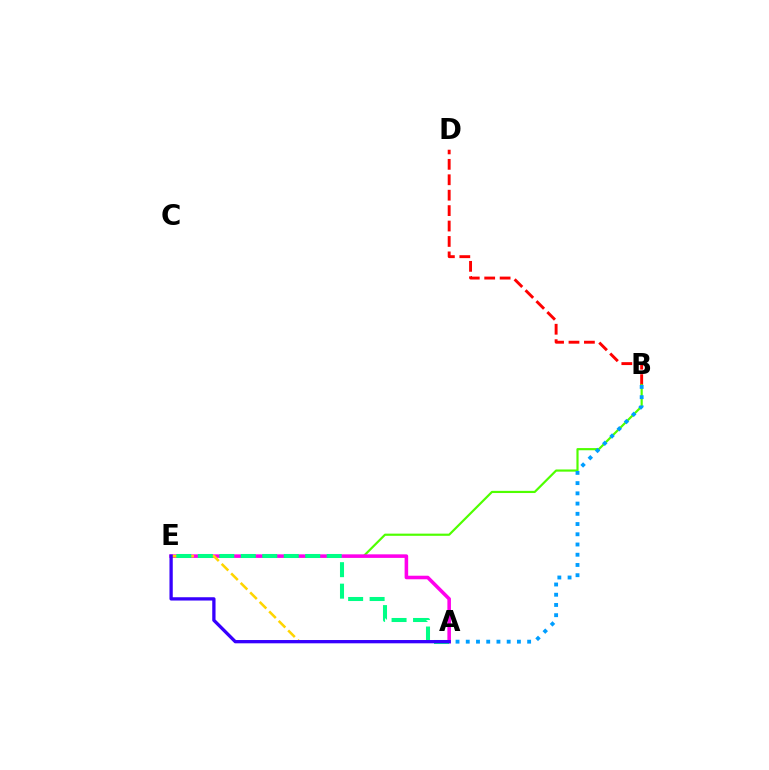{('B', 'D'): [{'color': '#ff0000', 'line_style': 'dashed', 'thickness': 2.1}], ('B', 'E'): [{'color': '#4fff00', 'line_style': 'solid', 'thickness': 1.57}], ('A', 'E'): [{'color': '#ff00ed', 'line_style': 'solid', 'thickness': 2.56}, {'color': '#ffd500', 'line_style': 'dashed', 'thickness': 1.83}, {'color': '#00ff86', 'line_style': 'dashed', 'thickness': 2.92}, {'color': '#3700ff', 'line_style': 'solid', 'thickness': 2.37}], ('A', 'B'): [{'color': '#009eff', 'line_style': 'dotted', 'thickness': 2.78}]}